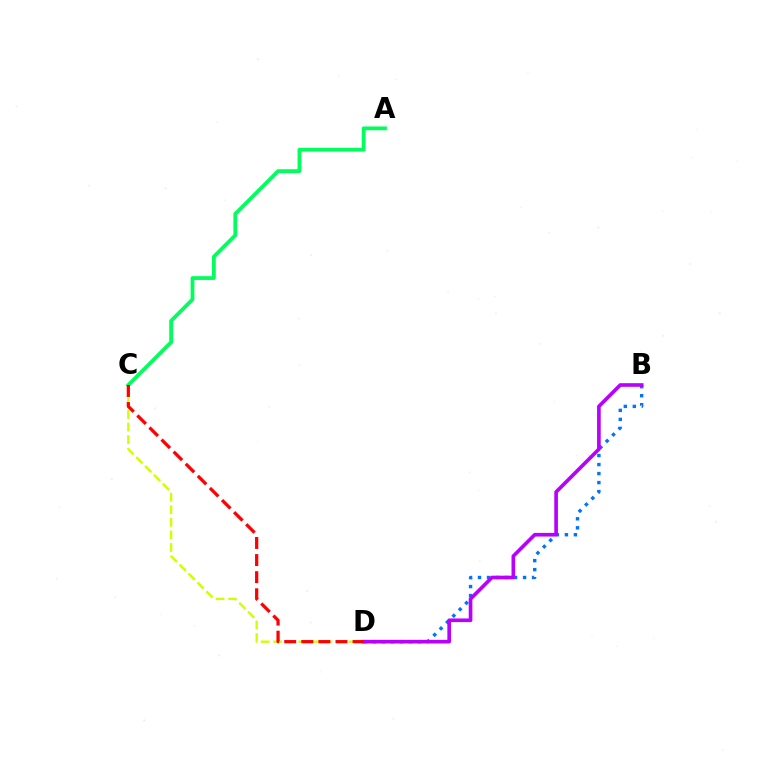{('B', 'D'): [{'color': '#0074ff', 'line_style': 'dotted', 'thickness': 2.45}, {'color': '#b900ff', 'line_style': 'solid', 'thickness': 2.63}], ('C', 'D'): [{'color': '#d1ff00', 'line_style': 'dashed', 'thickness': 1.71}, {'color': '#ff0000', 'line_style': 'dashed', 'thickness': 2.32}], ('A', 'C'): [{'color': '#00ff5c', 'line_style': 'solid', 'thickness': 2.72}]}